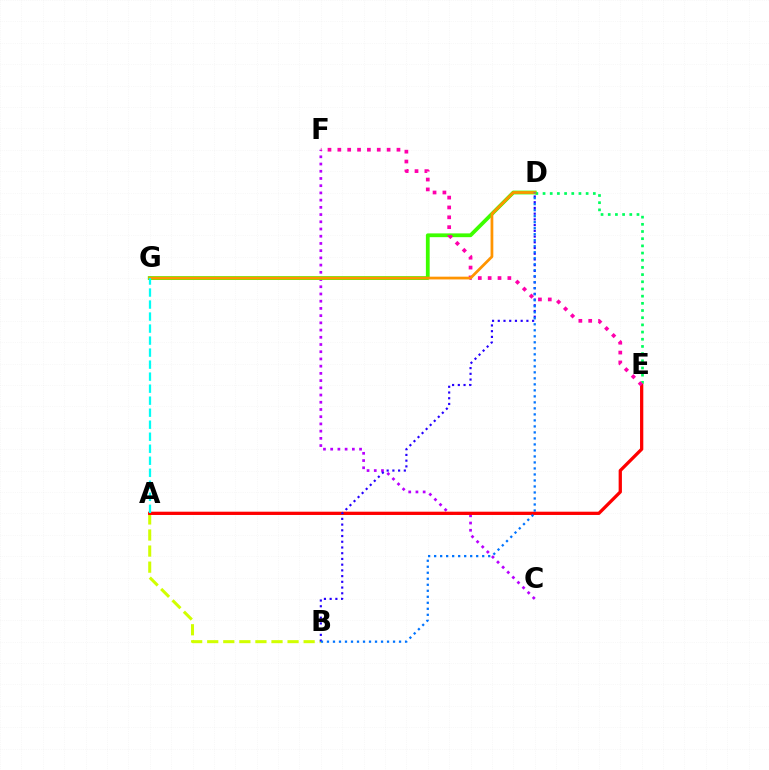{('A', 'B'): [{'color': '#d1ff00', 'line_style': 'dashed', 'thickness': 2.18}], ('C', 'F'): [{'color': '#b900ff', 'line_style': 'dotted', 'thickness': 1.96}], ('A', 'E'): [{'color': '#ff0000', 'line_style': 'solid', 'thickness': 2.36}], ('D', 'E'): [{'color': '#00ff5c', 'line_style': 'dotted', 'thickness': 1.95}], ('B', 'D'): [{'color': '#2500ff', 'line_style': 'dotted', 'thickness': 1.56}, {'color': '#0074ff', 'line_style': 'dotted', 'thickness': 1.63}], ('D', 'G'): [{'color': '#3dff00', 'line_style': 'solid', 'thickness': 2.72}, {'color': '#ff9400', 'line_style': 'solid', 'thickness': 1.98}], ('E', 'F'): [{'color': '#ff00ac', 'line_style': 'dotted', 'thickness': 2.68}], ('A', 'G'): [{'color': '#00fff6', 'line_style': 'dashed', 'thickness': 1.63}]}